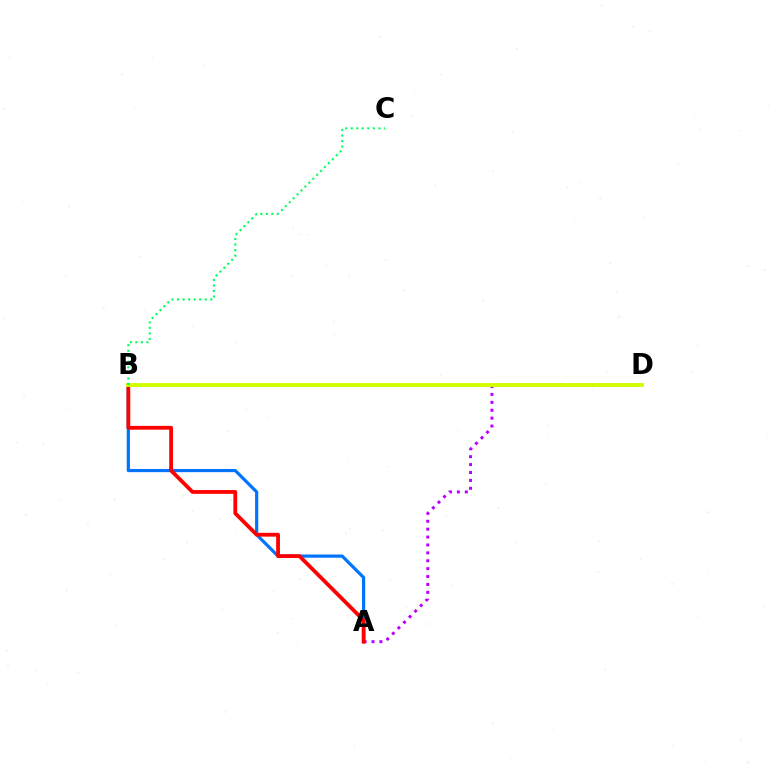{('A', 'B'): [{'color': '#0074ff', 'line_style': 'solid', 'thickness': 2.3}, {'color': '#ff0000', 'line_style': 'solid', 'thickness': 2.73}], ('A', 'D'): [{'color': '#b900ff', 'line_style': 'dotted', 'thickness': 2.15}], ('B', 'D'): [{'color': '#d1ff00', 'line_style': 'solid', 'thickness': 2.76}], ('B', 'C'): [{'color': '#00ff5c', 'line_style': 'dotted', 'thickness': 1.5}]}